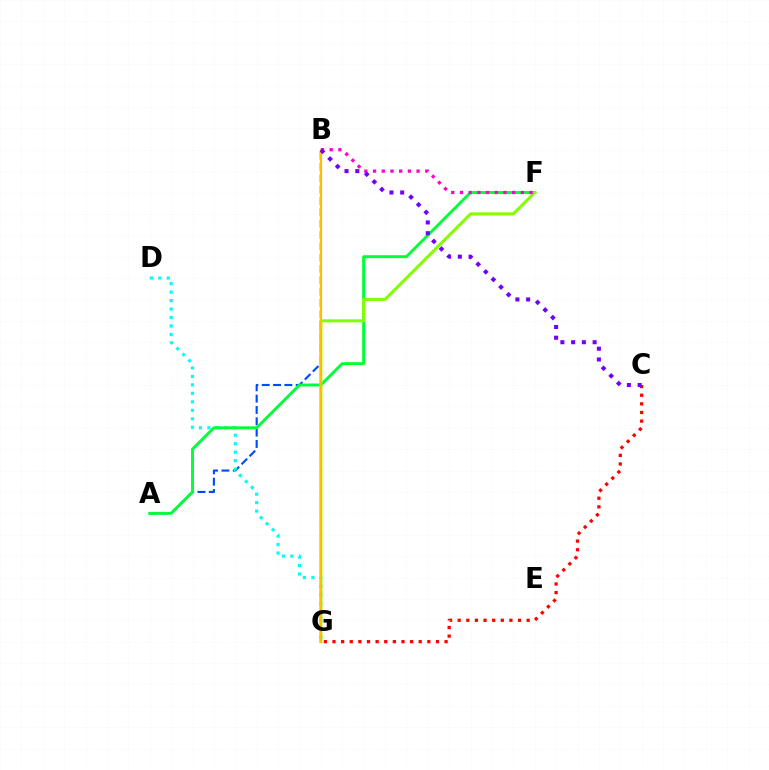{('A', 'B'): [{'color': '#004bff', 'line_style': 'dashed', 'thickness': 1.54}], ('C', 'G'): [{'color': '#ff0000', 'line_style': 'dotted', 'thickness': 2.34}], ('D', 'G'): [{'color': '#00fff6', 'line_style': 'dotted', 'thickness': 2.3}], ('A', 'F'): [{'color': '#00ff39', 'line_style': 'solid', 'thickness': 2.09}], ('F', 'G'): [{'color': '#84ff00', 'line_style': 'solid', 'thickness': 2.18}], ('B', 'G'): [{'color': '#ffbd00', 'line_style': 'solid', 'thickness': 1.58}], ('B', 'F'): [{'color': '#ff00cf', 'line_style': 'dotted', 'thickness': 2.37}], ('B', 'C'): [{'color': '#7200ff', 'line_style': 'dotted', 'thickness': 2.92}]}